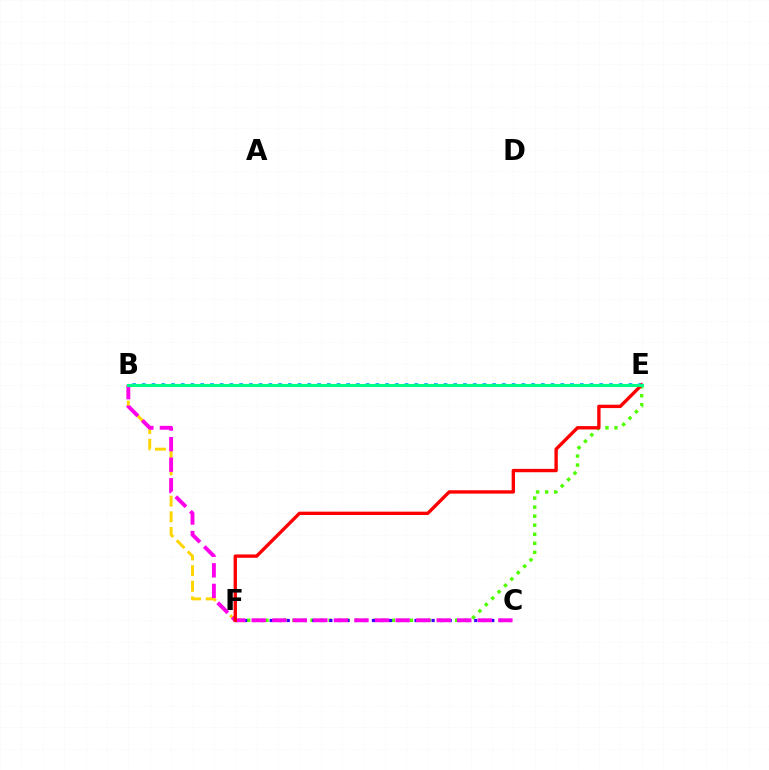{('B', 'F'): [{'color': '#ffd500', 'line_style': 'dashed', 'thickness': 2.13}], ('B', 'E'): [{'color': '#009eff', 'line_style': 'dotted', 'thickness': 2.64}, {'color': '#00ff86', 'line_style': 'solid', 'thickness': 2.24}], ('E', 'F'): [{'color': '#4fff00', 'line_style': 'dotted', 'thickness': 2.46}, {'color': '#ff0000', 'line_style': 'solid', 'thickness': 2.42}], ('C', 'F'): [{'color': '#3700ff', 'line_style': 'dotted', 'thickness': 2.32}], ('B', 'C'): [{'color': '#ff00ed', 'line_style': 'dashed', 'thickness': 2.79}]}